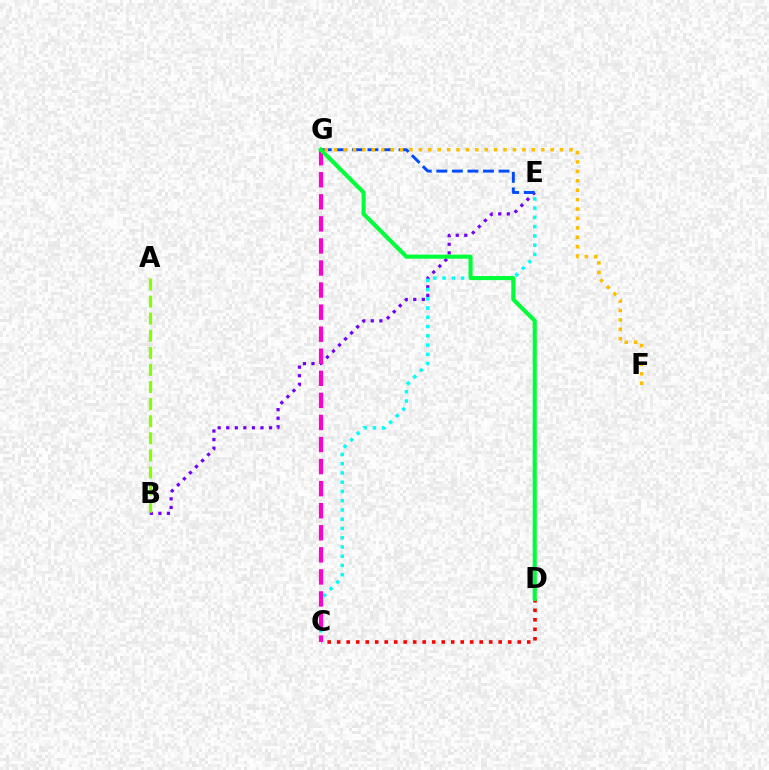{('B', 'E'): [{'color': '#7200ff', 'line_style': 'dotted', 'thickness': 2.32}], ('C', 'E'): [{'color': '#00fff6', 'line_style': 'dotted', 'thickness': 2.51}], ('C', 'D'): [{'color': '#ff0000', 'line_style': 'dotted', 'thickness': 2.58}], ('C', 'G'): [{'color': '#ff00cf', 'line_style': 'dashed', 'thickness': 3.0}], ('A', 'B'): [{'color': '#84ff00', 'line_style': 'dashed', 'thickness': 2.32}], ('E', 'G'): [{'color': '#004bff', 'line_style': 'dashed', 'thickness': 2.11}], ('D', 'G'): [{'color': '#00ff39', 'line_style': 'solid', 'thickness': 2.95}], ('F', 'G'): [{'color': '#ffbd00', 'line_style': 'dotted', 'thickness': 2.56}]}